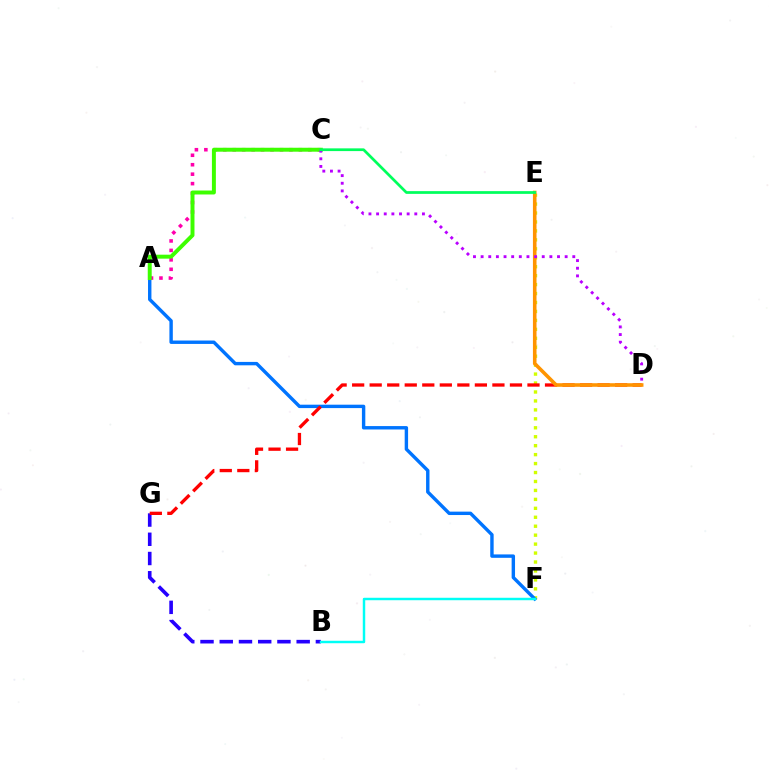{('E', 'F'): [{'color': '#d1ff00', 'line_style': 'dotted', 'thickness': 2.43}], ('B', 'G'): [{'color': '#2500ff', 'line_style': 'dashed', 'thickness': 2.61}], ('A', 'F'): [{'color': '#0074ff', 'line_style': 'solid', 'thickness': 2.45}], ('D', 'G'): [{'color': '#ff0000', 'line_style': 'dashed', 'thickness': 2.38}], ('A', 'C'): [{'color': '#ff00ac', 'line_style': 'dotted', 'thickness': 2.57}, {'color': '#3dff00', 'line_style': 'solid', 'thickness': 2.85}], ('B', 'F'): [{'color': '#00fff6', 'line_style': 'solid', 'thickness': 1.77}], ('D', 'E'): [{'color': '#ff9400', 'line_style': 'solid', 'thickness': 2.58}], ('C', 'D'): [{'color': '#b900ff', 'line_style': 'dotted', 'thickness': 2.08}], ('C', 'E'): [{'color': '#00ff5c', 'line_style': 'solid', 'thickness': 1.97}]}